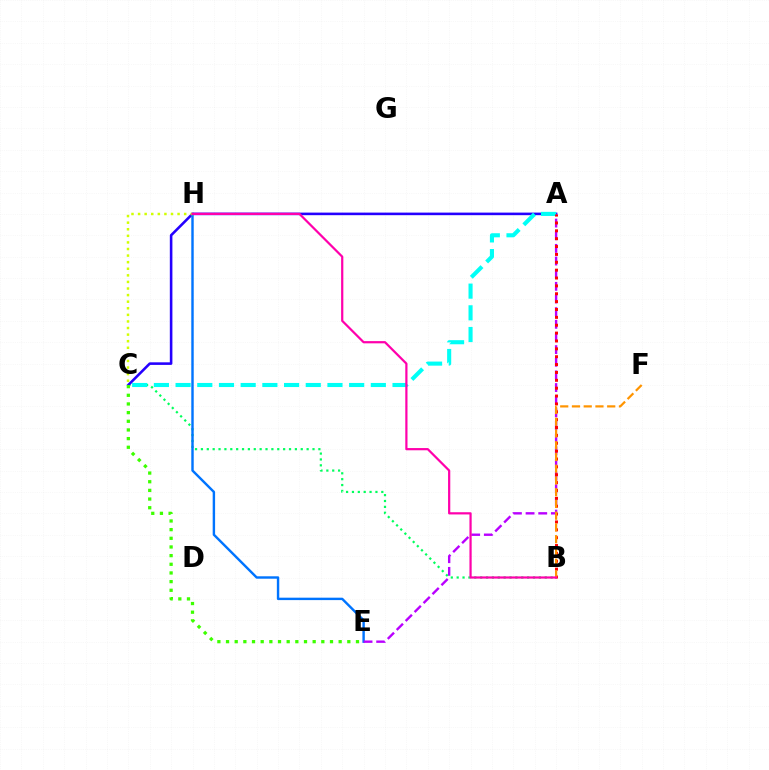{('B', 'C'): [{'color': '#00ff5c', 'line_style': 'dotted', 'thickness': 1.6}], ('A', 'C'): [{'color': '#2500ff', 'line_style': 'solid', 'thickness': 1.86}, {'color': '#00fff6', 'line_style': 'dashed', 'thickness': 2.95}], ('E', 'H'): [{'color': '#0074ff', 'line_style': 'solid', 'thickness': 1.74}], ('A', 'E'): [{'color': '#b900ff', 'line_style': 'dashed', 'thickness': 1.72}], ('A', 'B'): [{'color': '#ff0000', 'line_style': 'dotted', 'thickness': 2.14}], ('B', 'F'): [{'color': '#ff9400', 'line_style': 'dashed', 'thickness': 1.6}], ('C', 'H'): [{'color': '#d1ff00', 'line_style': 'dotted', 'thickness': 1.79}], ('C', 'E'): [{'color': '#3dff00', 'line_style': 'dotted', 'thickness': 2.35}], ('B', 'H'): [{'color': '#ff00ac', 'line_style': 'solid', 'thickness': 1.6}]}